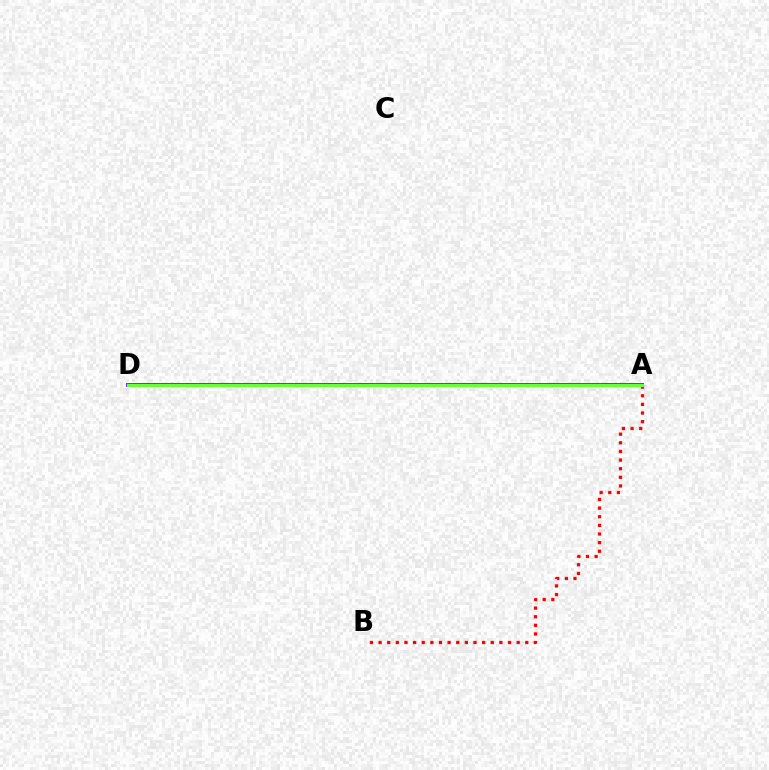{('A', 'B'): [{'color': '#ff0000', 'line_style': 'dotted', 'thickness': 2.34}], ('A', 'D'): [{'color': '#7200ff', 'line_style': 'solid', 'thickness': 2.76}, {'color': '#00fff6', 'line_style': 'solid', 'thickness': 2.36}, {'color': '#84ff00', 'line_style': 'solid', 'thickness': 1.84}]}